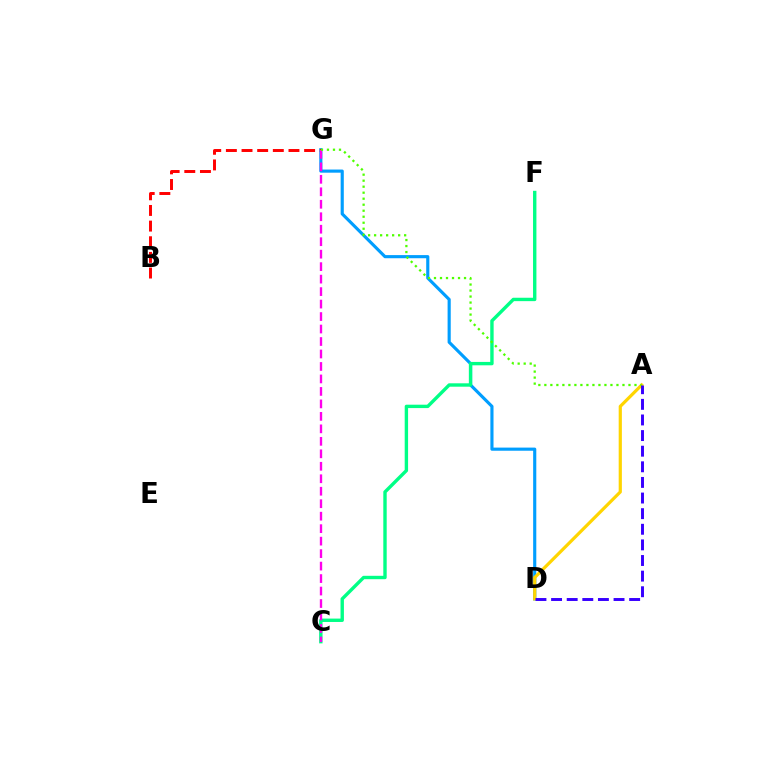{('D', 'G'): [{'color': '#009eff', 'line_style': 'solid', 'thickness': 2.26}], ('C', 'F'): [{'color': '#00ff86', 'line_style': 'solid', 'thickness': 2.44}], ('A', 'D'): [{'color': '#ffd500', 'line_style': 'solid', 'thickness': 2.3}, {'color': '#3700ff', 'line_style': 'dashed', 'thickness': 2.12}], ('B', 'G'): [{'color': '#ff0000', 'line_style': 'dashed', 'thickness': 2.13}], ('C', 'G'): [{'color': '#ff00ed', 'line_style': 'dashed', 'thickness': 1.69}], ('A', 'G'): [{'color': '#4fff00', 'line_style': 'dotted', 'thickness': 1.63}]}